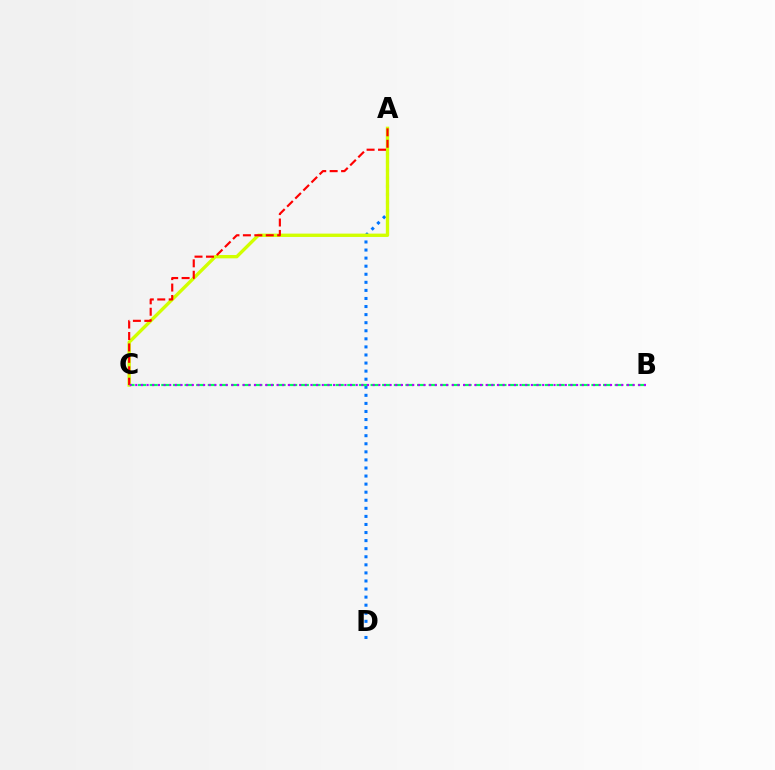{('A', 'D'): [{'color': '#0074ff', 'line_style': 'dotted', 'thickness': 2.19}], ('B', 'C'): [{'color': '#00ff5c', 'line_style': 'dashed', 'thickness': 1.58}, {'color': '#b900ff', 'line_style': 'dotted', 'thickness': 1.54}], ('A', 'C'): [{'color': '#d1ff00', 'line_style': 'solid', 'thickness': 2.41}, {'color': '#ff0000', 'line_style': 'dashed', 'thickness': 1.55}]}